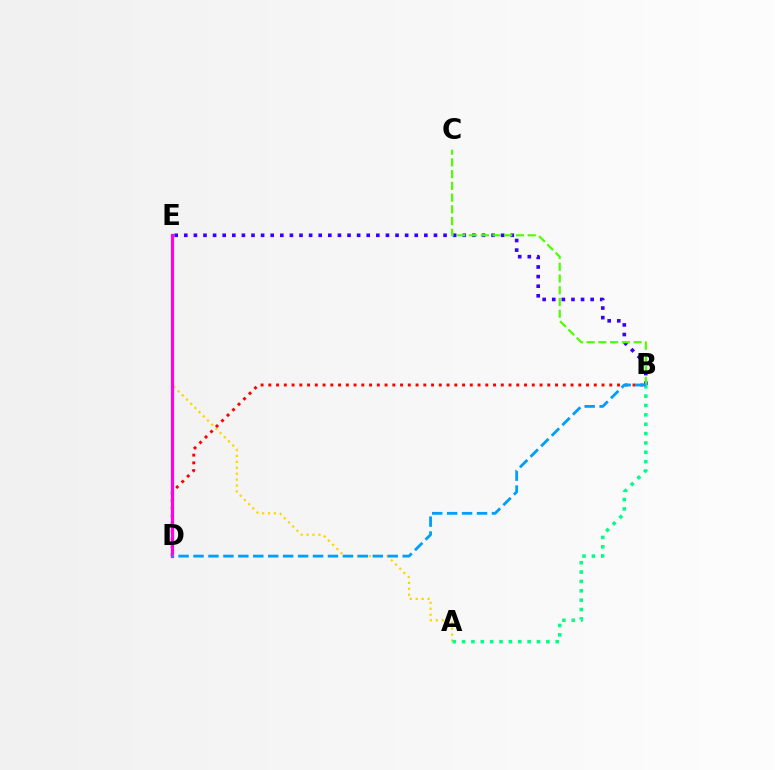{('B', 'E'): [{'color': '#3700ff', 'line_style': 'dotted', 'thickness': 2.61}], ('A', 'E'): [{'color': '#ffd500', 'line_style': 'dotted', 'thickness': 1.61}], ('B', 'D'): [{'color': '#ff0000', 'line_style': 'dotted', 'thickness': 2.11}, {'color': '#009eff', 'line_style': 'dashed', 'thickness': 2.03}], ('D', 'E'): [{'color': '#ff00ed', 'line_style': 'solid', 'thickness': 2.3}], ('A', 'B'): [{'color': '#00ff86', 'line_style': 'dotted', 'thickness': 2.54}], ('B', 'C'): [{'color': '#4fff00', 'line_style': 'dashed', 'thickness': 1.59}]}